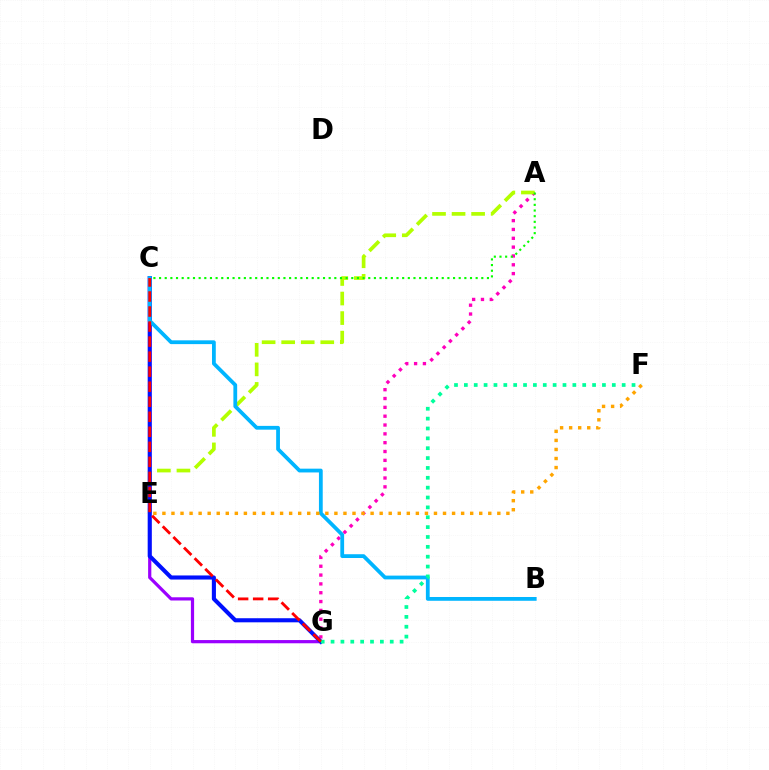{('A', 'G'): [{'color': '#ff00bd', 'line_style': 'dotted', 'thickness': 2.4}], ('A', 'E'): [{'color': '#b3ff00', 'line_style': 'dashed', 'thickness': 2.66}], ('A', 'C'): [{'color': '#08ff00', 'line_style': 'dotted', 'thickness': 1.54}], ('C', 'G'): [{'color': '#9b00ff', 'line_style': 'solid', 'thickness': 2.31}, {'color': '#0010ff', 'line_style': 'solid', 'thickness': 2.94}, {'color': '#ff0000', 'line_style': 'dashed', 'thickness': 2.04}], ('B', 'C'): [{'color': '#00b5ff', 'line_style': 'solid', 'thickness': 2.72}], ('F', 'G'): [{'color': '#00ff9d', 'line_style': 'dotted', 'thickness': 2.68}], ('E', 'F'): [{'color': '#ffa500', 'line_style': 'dotted', 'thickness': 2.46}]}